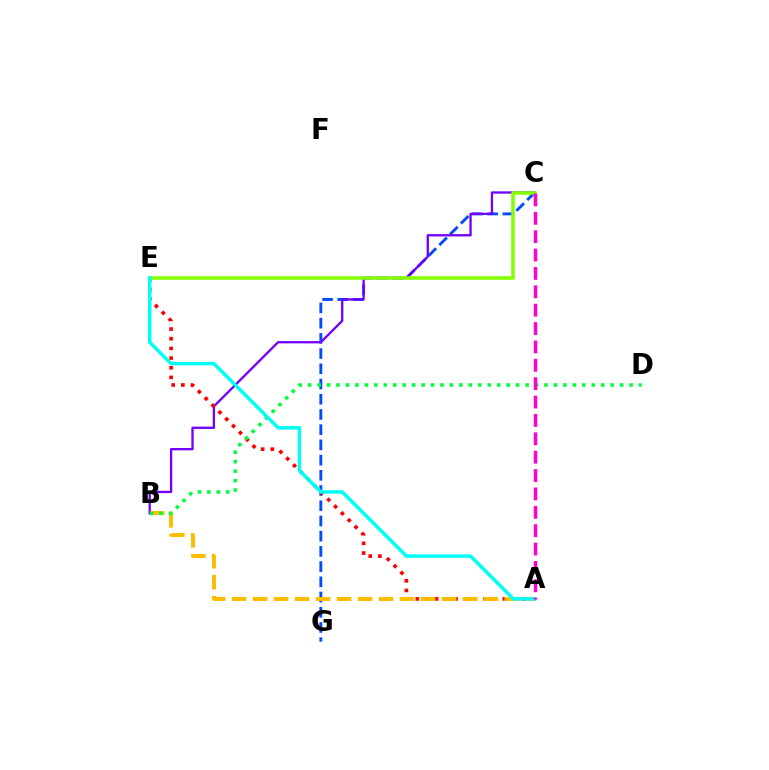{('C', 'G'): [{'color': '#004bff', 'line_style': 'dashed', 'thickness': 2.07}], ('B', 'C'): [{'color': '#7200ff', 'line_style': 'solid', 'thickness': 1.67}], ('A', 'E'): [{'color': '#ff0000', 'line_style': 'dotted', 'thickness': 2.63}, {'color': '#00fff6', 'line_style': 'solid', 'thickness': 2.5}], ('A', 'B'): [{'color': '#ffbd00', 'line_style': 'dashed', 'thickness': 2.85}], ('C', 'E'): [{'color': '#84ff00', 'line_style': 'solid', 'thickness': 2.57}], ('B', 'D'): [{'color': '#00ff39', 'line_style': 'dotted', 'thickness': 2.57}], ('A', 'C'): [{'color': '#ff00cf', 'line_style': 'dashed', 'thickness': 2.5}]}